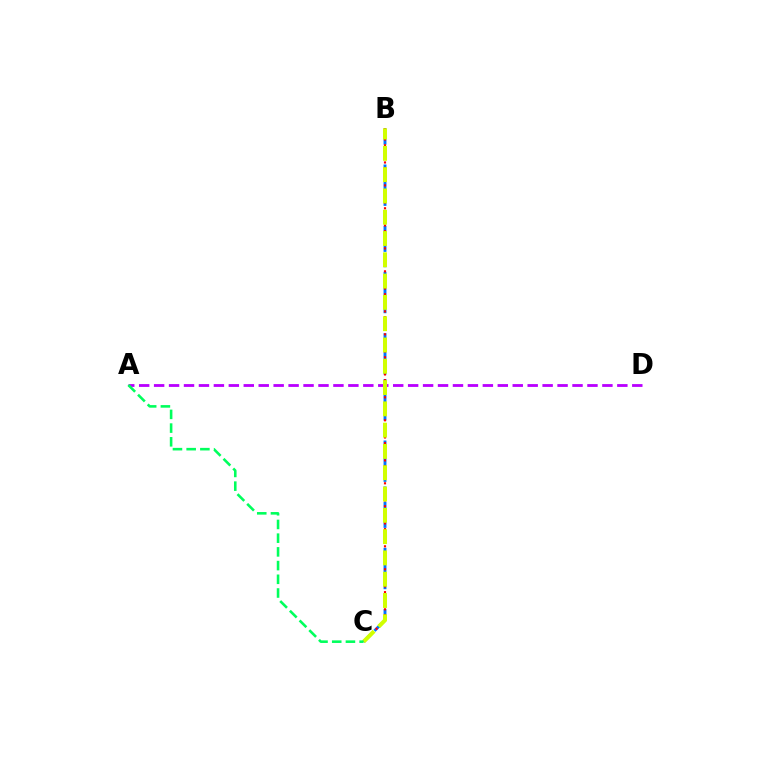{('B', 'C'): [{'color': '#0074ff', 'line_style': 'dashed', 'thickness': 2.08}, {'color': '#ff0000', 'line_style': 'dotted', 'thickness': 1.56}, {'color': '#d1ff00', 'line_style': 'dashed', 'thickness': 2.89}], ('A', 'D'): [{'color': '#b900ff', 'line_style': 'dashed', 'thickness': 2.03}], ('A', 'C'): [{'color': '#00ff5c', 'line_style': 'dashed', 'thickness': 1.86}]}